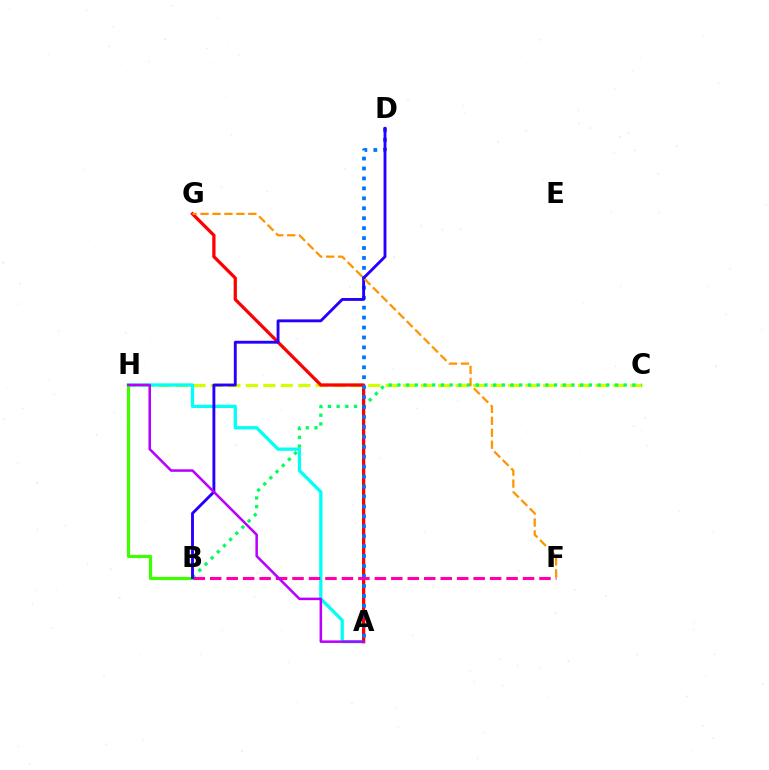{('C', 'H'): [{'color': '#d1ff00', 'line_style': 'dashed', 'thickness': 2.37}], ('A', 'H'): [{'color': '#00fff6', 'line_style': 'solid', 'thickness': 2.36}, {'color': '#b900ff', 'line_style': 'solid', 'thickness': 1.83}], ('B', 'C'): [{'color': '#00ff5c', 'line_style': 'dotted', 'thickness': 2.37}], ('B', 'H'): [{'color': '#3dff00', 'line_style': 'solid', 'thickness': 2.29}], ('A', 'G'): [{'color': '#ff0000', 'line_style': 'solid', 'thickness': 2.35}], ('A', 'D'): [{'color': '#0074ff', 'line_style': 'dotted', 'thickness': 2.7}], ('B', 'F'): [{'color': '#ff00ac', 'line_style': 'dashed', 'thickness': 2.24}], ('B', 'D'): [{'color': '#2500ff', 'line_style': 'solid', 'thickness': 2.07}], ('F', 'G'): [{'color': '#ff9400', 'line_style': 'dashed', 'thickness': 1.62}]}